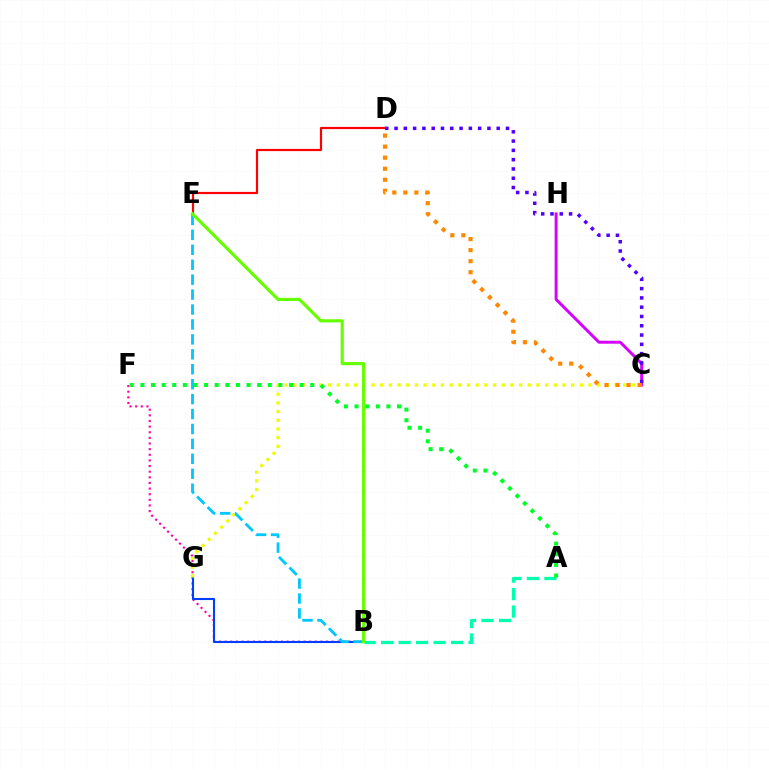{('B', 'F'): [{'color': '#ff00a0', 'line_style': 'dotted', 'thickness': 1.53}], ('C', 'H'): [{'color': '#d600ff', 'line_style': 'solid', 'thickness': 2.12}], ('D', 'E'): [{'color': '#ff0000', 'line_style': 'solid', 'thickness': 1.57}], ('B', 'G'): [{'color': '#003fff', 'line_style': 'solid', 'thickness': 1.51}], ('C', 'G'): [{'color': '#eeff00', 'line_style': 'dotted', 'thickness': 2.36}], ('A', 'B'): [{'color': '#00ffaf', 'line_style': 'dashed', 'thickness': 2.38}], ('A', 'F'): [{'color': '#00ff27', 'line_style': 'dotted', 'thickness': 2.89}], ('C', 'D'): [{'color': '#4f00ff', 'line_style': 'dotted', 'thickness': 2.52}, {'color': '#ff8800', 'line_style': 'dotted', 'thickness': 3.0}], ('B', 'E'): [{'color': '#00c7ff', 'line_style': 'dashed', 'thickness': 2.03}, {'color': '#66ff00', 'line_style': 'solid', 'thickness': 2.27}]}